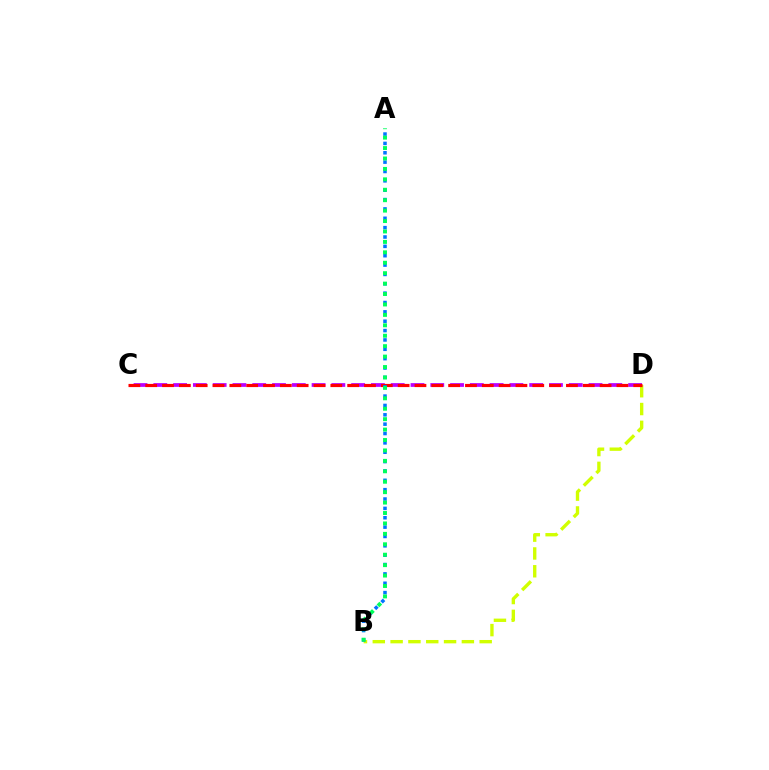{('C', 'D'): [{'color': '#b900ff', 'line_style': 'dashed', 'thickness': 2.69}, {'color': '#ff0000', 'line_style': 'dashed', 'thickness': 2.29}], ('B', 'D'): [{'color': '#d1ff00', 'line_style': 'dashed', 'thickness': 2.42}], ('A', 'B'): [{'color': '#0074ff', 'line_style': 'dotted', 'thickness': 2.54}, {'color': '#00ff5c', 'line_style': 'dotted', 'thickness': 2.83}]}